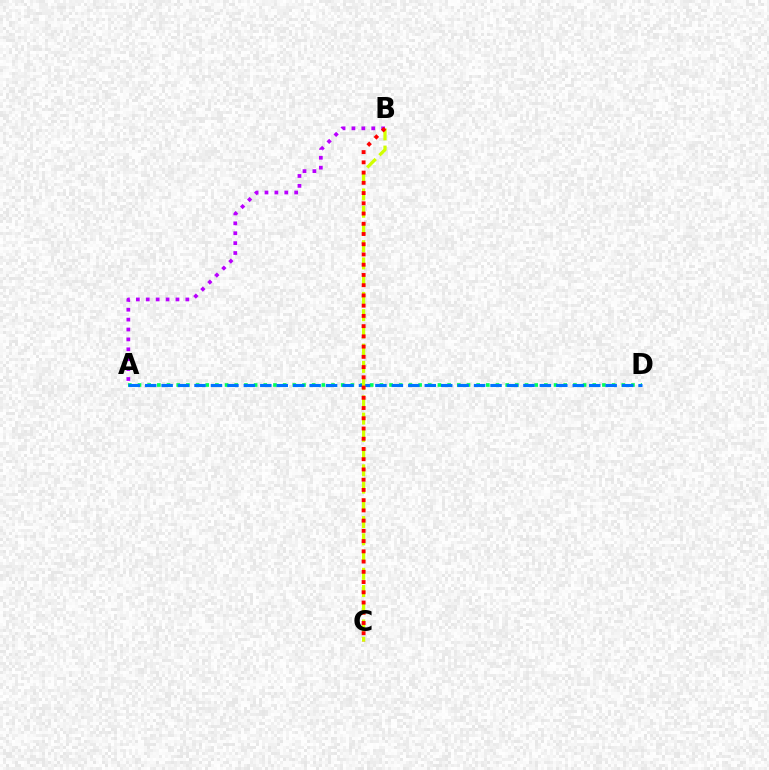{('A', 'B'): [{'color': '#b900ff', 'line_style': 'dotted', 'thickness': 2.69}], ('A', 'D'): [{'color': '#00ff5c', 'line_style': 'dotted', 'thickness': 2.63}, {'color': '#0074ff', 'line_style': 'dashed', 'thickness': 2.23}], ('B', 'C'): [{'color': '#d1ff00', 'line_style': 'dashed', 'thickness': 2.34}, {'color': '#ff0000', 'line_style': 'dotted', 'thickness': 2.78}]}